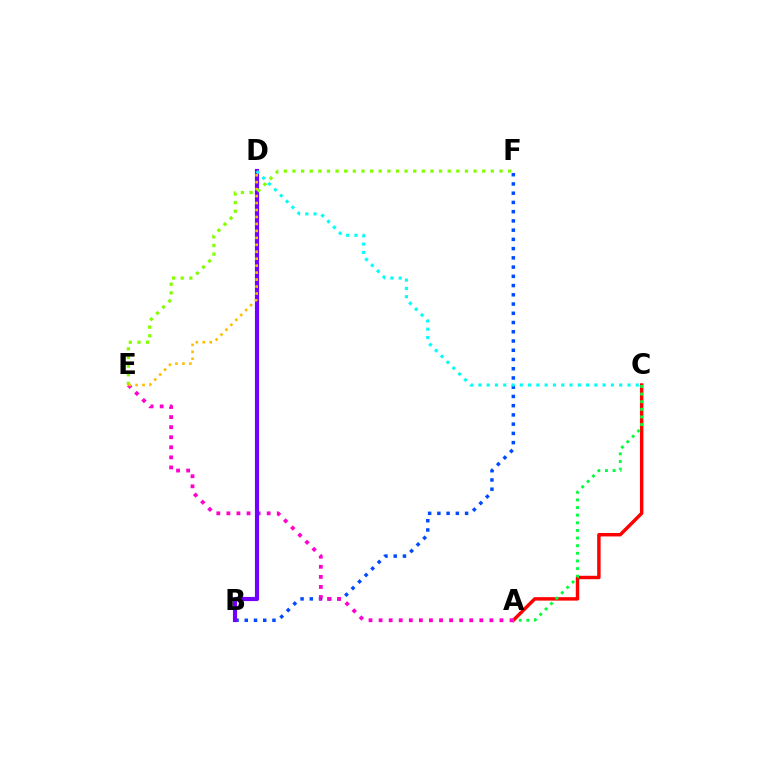{('B', 'F'): [{'color': '#004bff', 'line_style': 'dotted', 'thickness': 2.51}], ('A', 'C'): [{'color': '#ff0000', 'line_style': 'solid', 'thickness': 2.47}, {'color': '#00ff39', 'line_style': 'dotted', 'thickness': 2.07}], ('A', 'E'): [{'color': '#ff00cf', 'line_style': 'dotted', 'thickness': 2.74}], ('B', 'D'): [{'color': '#7200ff', 'line_style': 'solid', 'thickness': 2.98}], ('C', 'D'): [{'color': '#00fff6', 'line_style': 'dotted', 'thickness': 2.25}], ('E', 'F'): [{'color': '#84ff00', 'line_style': 'dotted', 'thickness': 2.34}], ('D', 'E'): [{'color': '#ffbd00', 'line_style': 'dotted', 'thickness': 1.89}]}